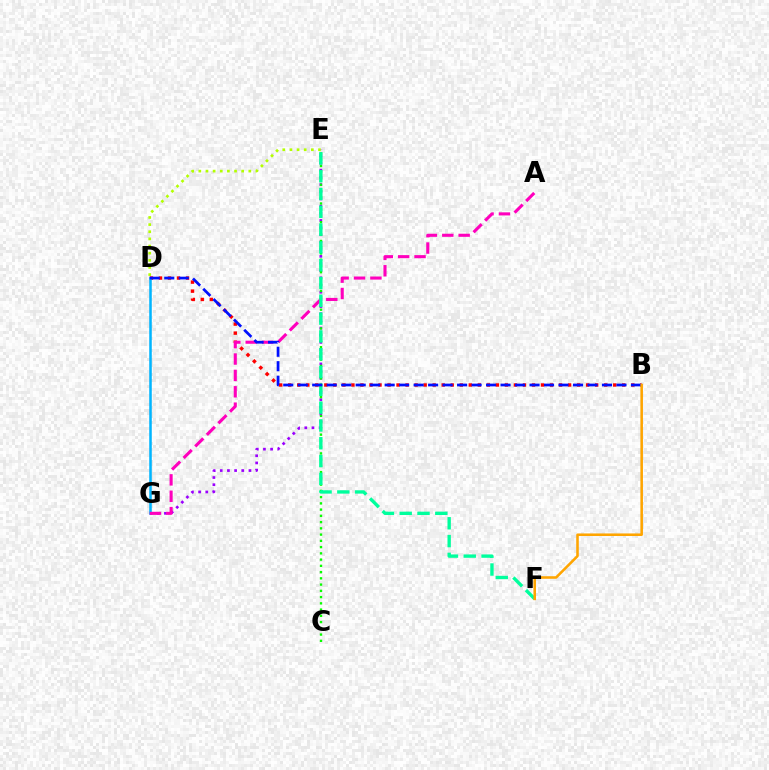{('E', 'G'): [{'color': '#9b00ff', 'line_style': 'dotted', 'thickness': 1.95}], ('B', 'D'): [{'color': '#ff0000', 'line_style': 'dotted', 'thickness': 2.45}, {'color': '#0010ff', 'line_style': 'dashed', 'thickness': 1.97}], ('D', 'G'): [{'color': '#00b5ff', 'line_style': 'solid', 'thickness': 1.83}], ('C', 'E'): [{'color': '#08ff00', 'line_style': 'dotted', 'thickness': 1.7}], ('A', 'G'): [{'color': '#ff00bd', 'line_style': 'dashed', 'thickness': 2.23}], ('E', 'F'): [{'color': '#00ff9d', 'line_style': 'dashed', 'thickness': 2.42}], ('D', 'E'): [{'color': '#b3ff00', 'line_style': 'dotted', 'thickness': 1.94}], ('B', 'F'): [{'color': '#ffa500', 'line_style': 'solid', 'thickness': 1.85}]}